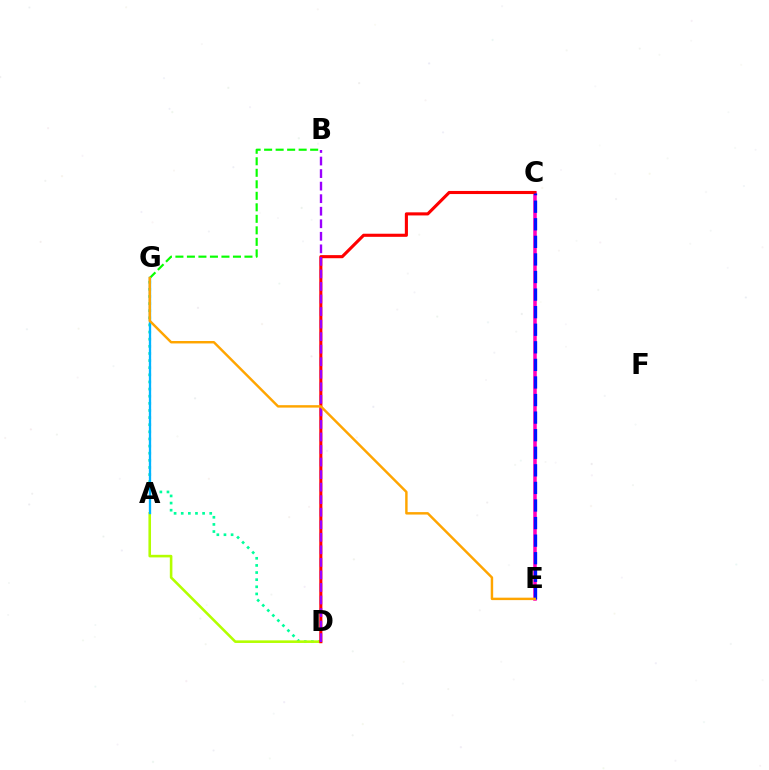{('D', 'G'): [{'color': '#00ff9d', 'line_style': 'dotted', 'thickness': 1.94}], ('C', 'E'): [{'color': '#ff00bd', 'line_style': 'solid', 'thickness': 2.55}, {'color': '#0010ff', 'line_style': 'dashed', 'thickness': 2.39}], ('A', 'D'): [{'color': '#b3ff00', 'line_style': 'solid', 'thickness': 1.86}], ('C', 'D'): [{'color': '#ff0000', 'line_style': 'solid', 'thickness': 2.23}], ('B', 'D'): [{'color': '#9b00ff', 'line_style': 'dashed', 'thickness': 1.7}], ('A', 'G'): [{'color': '#00b5ff', 'line_style': 'solid', 'thickness': 1.67}], ('B', 'G'): [{'color': '#08ff00', 'line_style': 'dashed', 'thickness': 1.56}], ('E', 'G'): [{'color': '#ffa500', 'line_style': 'solid', 'thickness': 1.76}]}